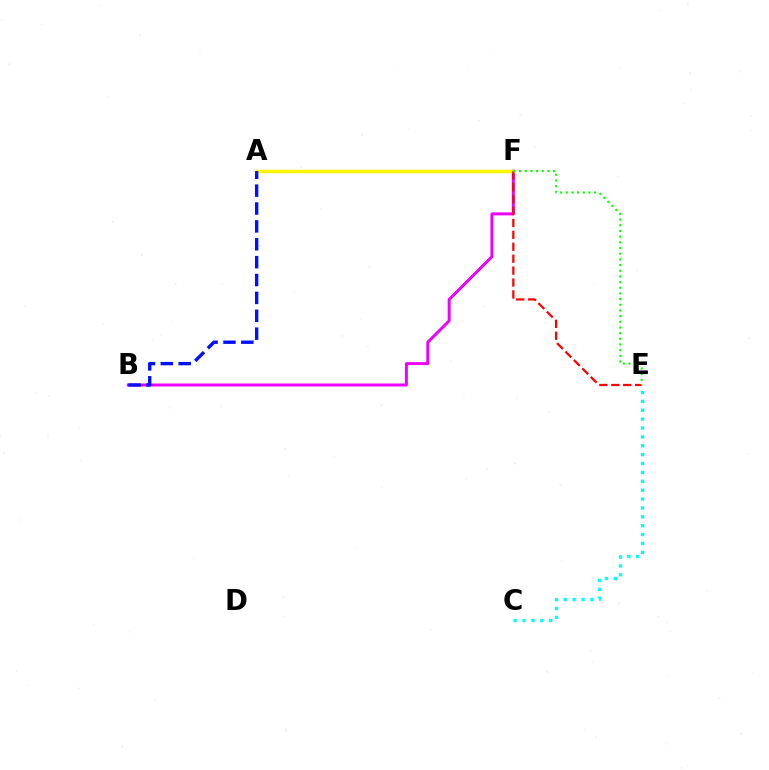{('B', 'F'): [{'color': '#ee00ff', 'line_style': 'solid', 'thickness': 2.14}], ('A', 'F'): [{'color': '#fcf500', 'line_style': 'solid', 'thickness': 2.51}], ('C', 'E'): [{'color': '#00fff6', 'line_style': 'dotted', 'thickness': 2.41}], ('A', 'B'): [{'color': '#0010ff', 'line_style': 'dashed', 'thickness': 2.43}], ('E', 'F'): [{'color': '#ff0000', 'line_style': 'dashed', 'thickness': 1.62}, {'color': '#08ff00', 'line_style': 'dotted', 'thickness': 1.54}]}